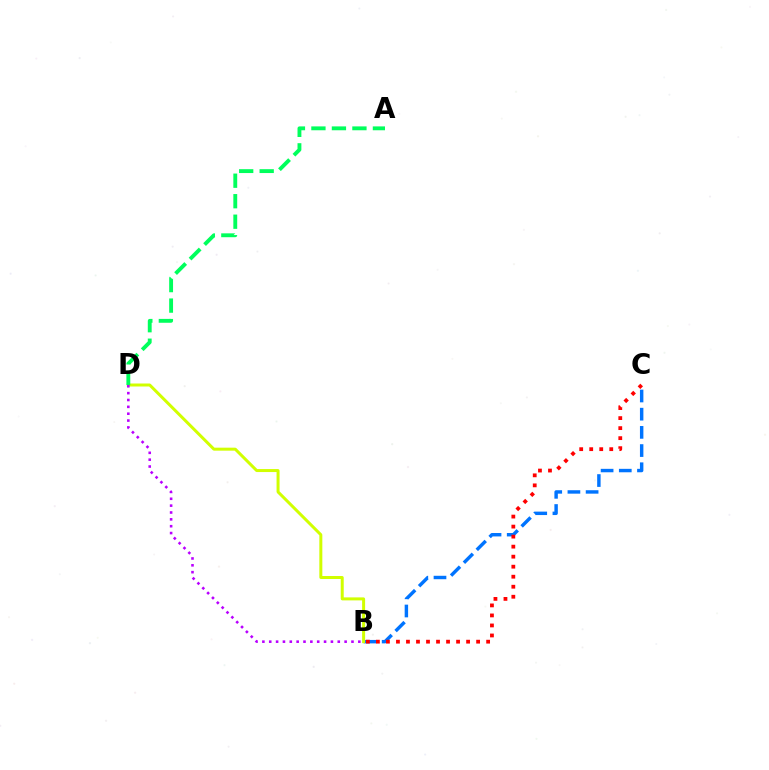{('B', 'C'): [{'color': '#0074ff', 'line_style': 'dashed', 'thickness': 2.47}, {'color': '#ff0000', 'line_style': 'dotted', 'thickness': 2.72}], ('B', 'D'): [{'color': '#d1ff00', 'line_style': 'solid', 'thickness': 2.15}, {'color': '#b900ff', 'line_style': 'dotted', 'thickness': 1.86}], ('A', 'D'): [{'color': '#00ff5c', 'line_style': 'dashed', 'thickness': 2.78}]}